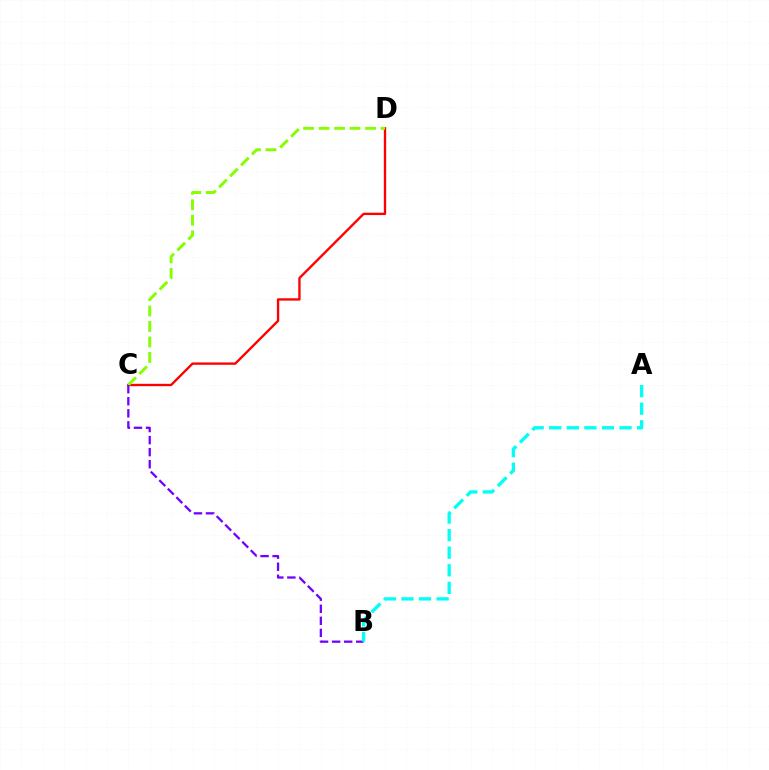{('C', 'D'): [{'color': '#ff0000', 'line_style': 'solid', 'thickness': 1.69}, {'color': '#84ff00', 'line_style': 'dashed', 'thickness': 2.1}], ('B', 'C'): [{'color': '#7200ff', 'line_style': 'dashed', 'thickness': 1.64}], ('A', 'B'): [{'color': '#00fff6', 'line_style': 'dashed', 'thickness': 2.39}]}